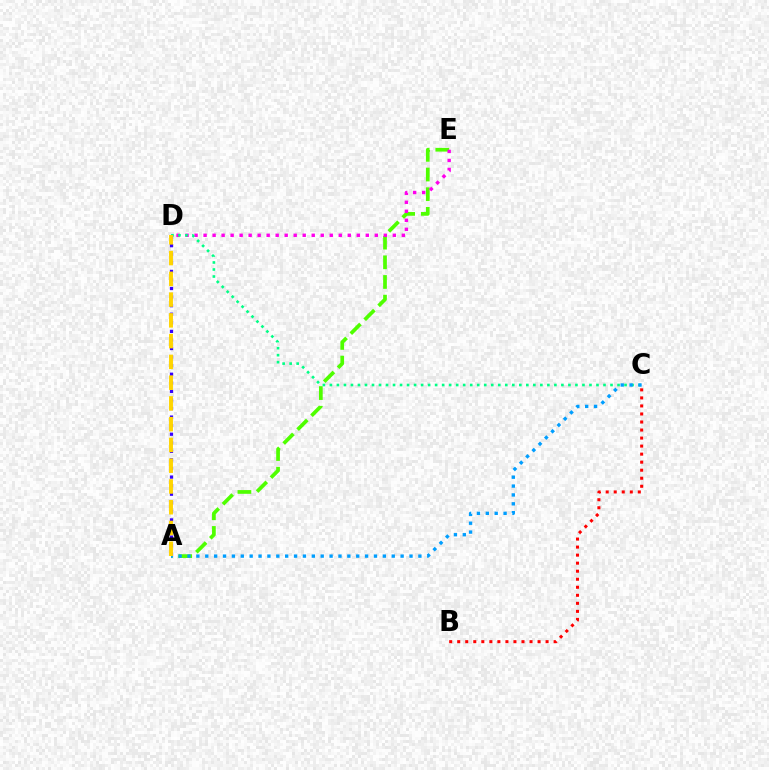{('A', 'E'): [{'color': '#4fff00', 'line_style': 'dashed', 'thickness': 2.67}], ('D', 'E'): [{'color': '#ff00ed', 'line_style': 'dotted', 'thickness': 2.45}], ('B', 'C'): [{'color': '#ff0000', 'line_style': 'dotted', 'thickness': 2.18}], ('C', 'D'): [{'color': '#00ff86', 'line_style': 'dotted', 'thickness': 1.91}], ('A', 'C'): [{'color': '#009eff', 'line_style': 'dotted', 'thickness': 2.41}], ('A', 'D'): [{'color': '#3700ff', 'line_style': 'dotted', 'thickness': 2.33}, {'color': '#ffd500', 'line_style': 'dashed', 'thickness': 2.82}]}